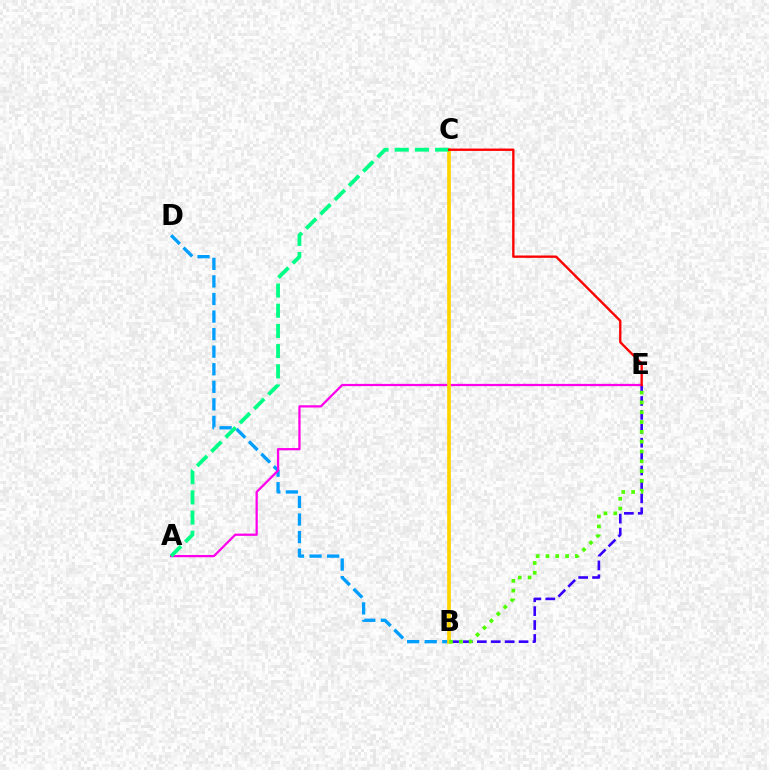{('B', 'E'): [{'color': '#3700ff', 'line_style': 'dashed', 'thickness': 1.89}, {'color': '#4fff00', 'line_style': 'dotted', 'thickness': 2.66}], ('B', 'D'): [{'color': '#009eff', 'line_style': 'dashed', 'thickness': 2.39}], ('A', 'E'): [{'color': '#ff00ed', 'line_style': 'solid', 'thickness': 1.62}], ('B', 'C'): [{'color': '#ffd500', 'line_style': 'solid', 'thickness': 2.65}], ('A', 'C'): [{'color': '#00ff86', 'line_style': 'dashed', 'thickness': 2.74}], ('C', 'E'): [{'color': '#ff0000', 'line_style': 'solid', 'thickness': 1.69}]}